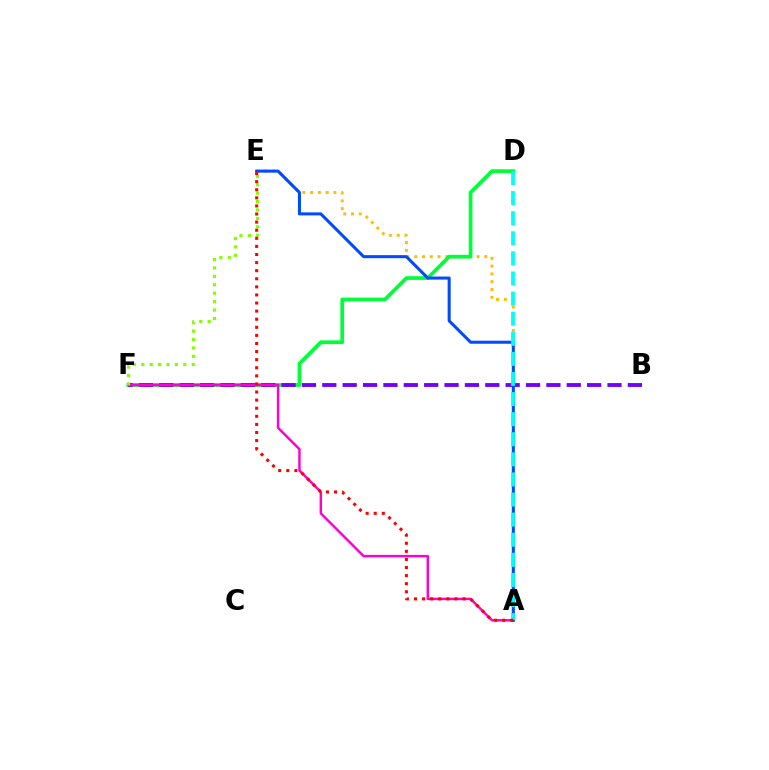{('A', 'E'): [{'color': '#ffbd00', 'line_style': 'dotted', 'thickness': 2.12}, {'color': '#004bff', 'line_style': 'solid', 'thickness': 2.19}, {'color': '#ff0000', 'line_style': 'dotted', 'thickness': 2.2}], ('D', 'F'): [{'color': '#00ff39', 'line_style': 'solid', 'thickness': 2.67}], ('B', 'F'): [{'color': '#7200ff', 'line_style': 'dashed', 'thickness': 2.77}], ('A', 'F'): [{'color': '#ff00cf', 'line_style': 'solid', 'thickness': 1.76}], ('E', 'F'): [{'color': '#84ff00', 'line_style': 'dotted', 'thickness': 2.29}], ('A', 'D'): [{'color': '#00fff6', 'line_style': 'dashed', 'thickness': 2.73}]}